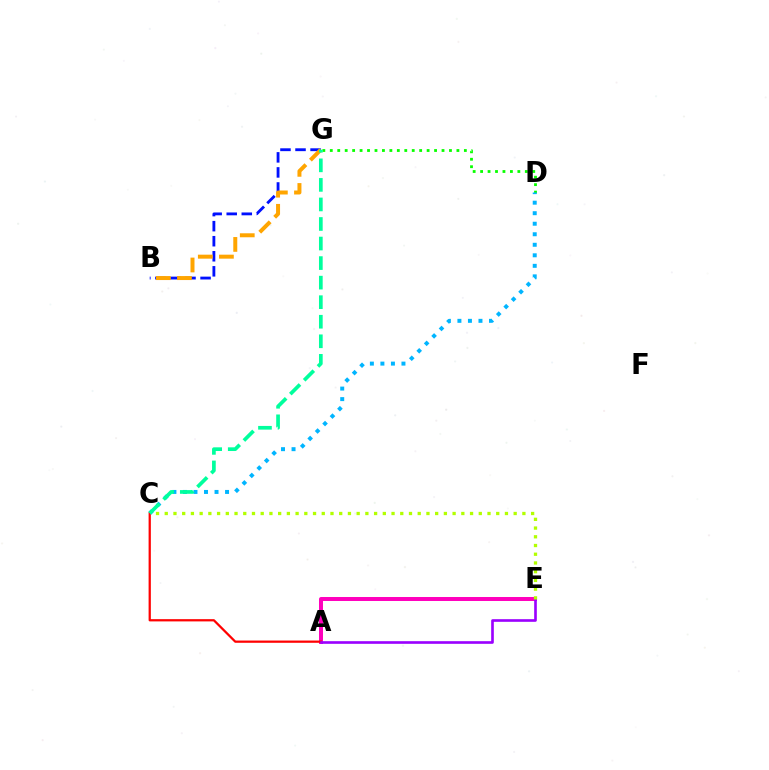{('B', 'G'): [{'color': '#0010ff', 'line_style': 'dashed', 'thickness': 2.05}, {'color': '#ffa500', 'line_style': 'dashed', 'thickness': 2.87}], ('D', 'G'): [{'color': '#08ff00', 'line_style': 'dotted', 'thickness': 2.02}], ('C', 'D'): [{'color': '#00b5ff', 'line_style': 'dotted', 'thickness': 2.86}], ('A', 'E'): [{'color': '#ff00bd', 'line_style': 'solid', 'thickness': 2.86}, {'color': '#9b00ff', 'line_style': 'solid', 'thickness': 1.9}], ('A', 'C'): [{'color': '#ff0000', 'line_style': 'solid', 'thickness': 1.62}], ('C', 'G'): [{'color': '#00ff9d', 'line_style': 'dashed', 'thickness': 2.66}], ('C', 'E'): [{'color': '#b3ff00', 'line_style': 'dotted', 'thickness': 2.37}]}